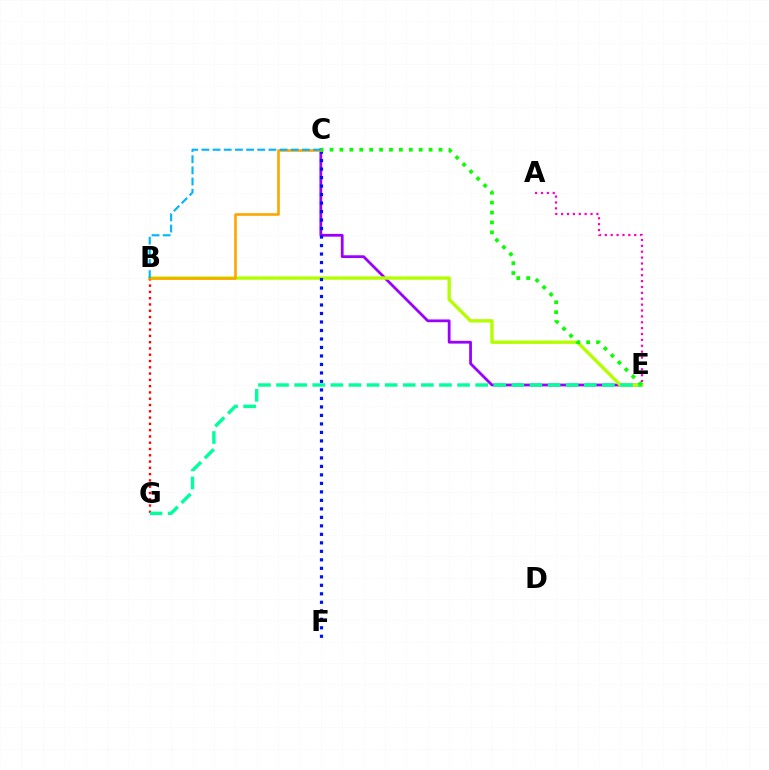{('C', 'E'): [{'color': '#9b00ff', 'line_style': 'solid', 'thickness': 2.0}, {'color': '#08ff00', 'line_style': 'dotted', 'thickness': 2.69}], ('B', 'E'): [{'color': '#b3ff00', 'line_style': 'solid', 'thickness': 2.42}], ('B', 'G'): [{'color': '#ff0000', 'line_style': 'dotted', 'thickness': 1.71}], ('C', 'F'): [{'color': '#0010ff', 'line_style': 'dotted', 'thickness': 2.31}], ('B', 'C'): [{'color': '#ffa500', 'line_style': 'solid', 'thickness': 1.9}, {'color': '#00b5ff', 'line_style': 'dashed', 'thickness': 1.52}], ('E', 'G'): [{'color': '#00ff9d', 'line_style': 'dashed', 'thickness': 2.46}], ('A', 'E'): [{'color': '#ff00bd', 'line_style': 'dotted', 'thickness': 1.6}]}